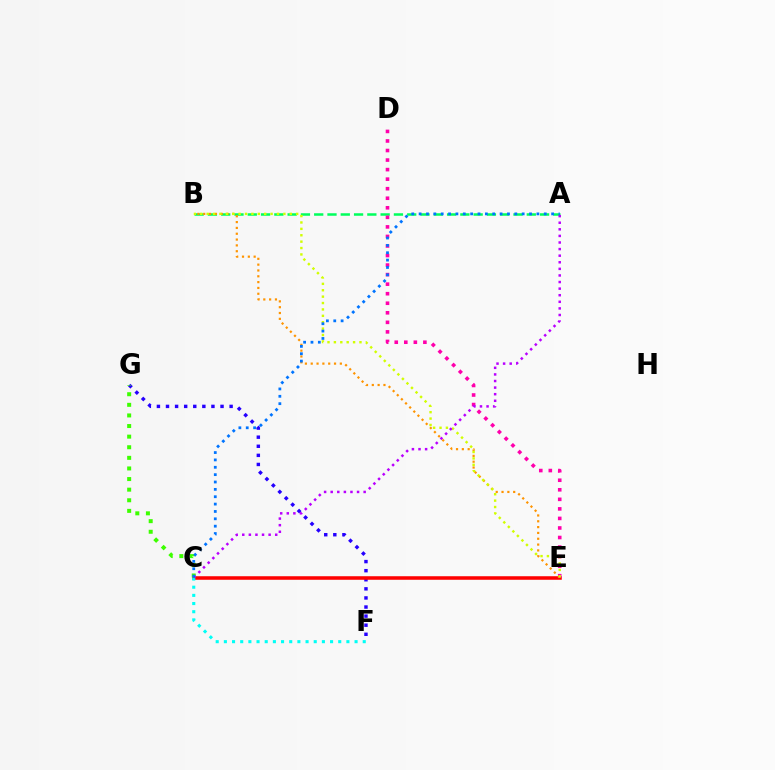{('F', 'G'): [{'color': '#2500ff', 'line_style': 'dotted', 'thickness': 2.47}], ('C', 'E'): [{'color': '#ff0000', 'line_style': 'solid', 'thickness': 2.55}], ('A', 'B'): [{'color': '#00ff5c', 'line_style': 'dashed', 'thickness': 1.8}], ('C', 'F'): [{'color': '#00fff6', 'line_style': 'dotted', 'thickness': 2.22}], ('D', 'E'): [{'color': '#ff00ac', 'line_style': 'dotted', 'thickness': 2.59}], ('B', 'E'): [{'color': '#ff9400', 'line_style': 'dotted', 'thickness': 1.58}, {'color': '#d1ff00', 'line_style': 'dotted', 'thickness': 1.74}], ('C', 'G'): [{'color': '#3dff00', 'line_style': 'dotted', 'thickness': 2.88}], ('A', 'C'): [{'color': '#b900ff', 'line_style': 'dotted', 'thickness': 1.79}, {'color': '#0074ff', 'line_style': 'dotted', 'thickness': 2.0}]}